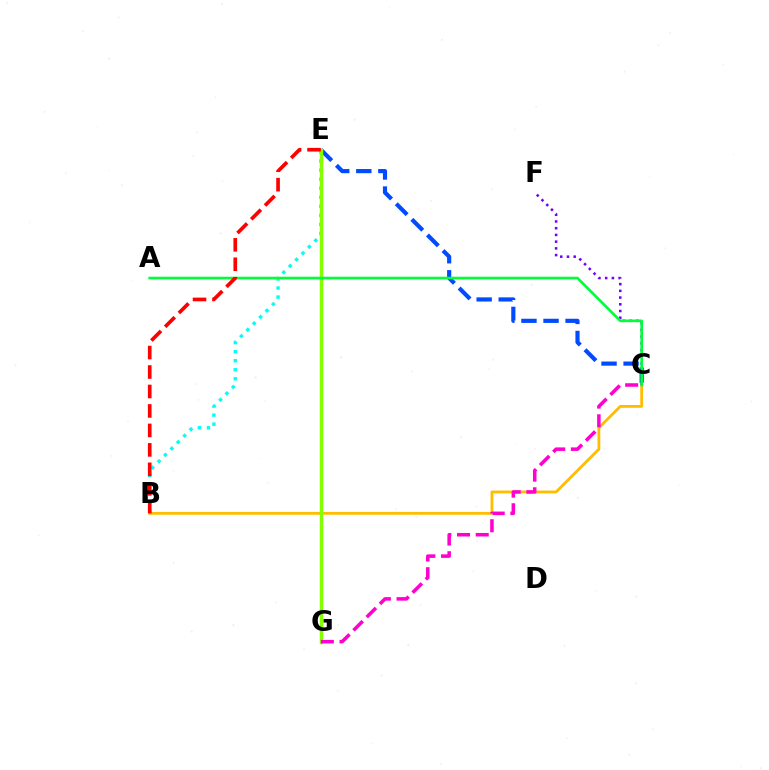{('C', 'E'): [{'color': '#004bff', 'line_style': 'dashed', 'thickness': 3.0}], ('B', 'C'): [{'color': '#ffbd00', 'line_style': 'solid', 'thickness': 2.02}], ('C', 'F'): [{'color': '#7200ff', 'line_style': 'dotted', 'thickness': 1.83}], ('B', 'E'): [{'color': '#00fff6', 'line_style': 'dotted', 'thickness': 2.46}, {'color': '#ff0000', 'line_style': 'dashed', 'thickness': 2.64}], ('E', 'G'): [{'color': '#84ff00', 'line_style': 'solid', 'thickness': 2.5}], ('A', 'C'): [{'color': '#00ff39', 'line_style': 'solid', 'thickness': 1.92}], ('C', 'G'): [{'color': '#ff00cf', 'line_style': 'dashed', 'thickness': 2.54}]}